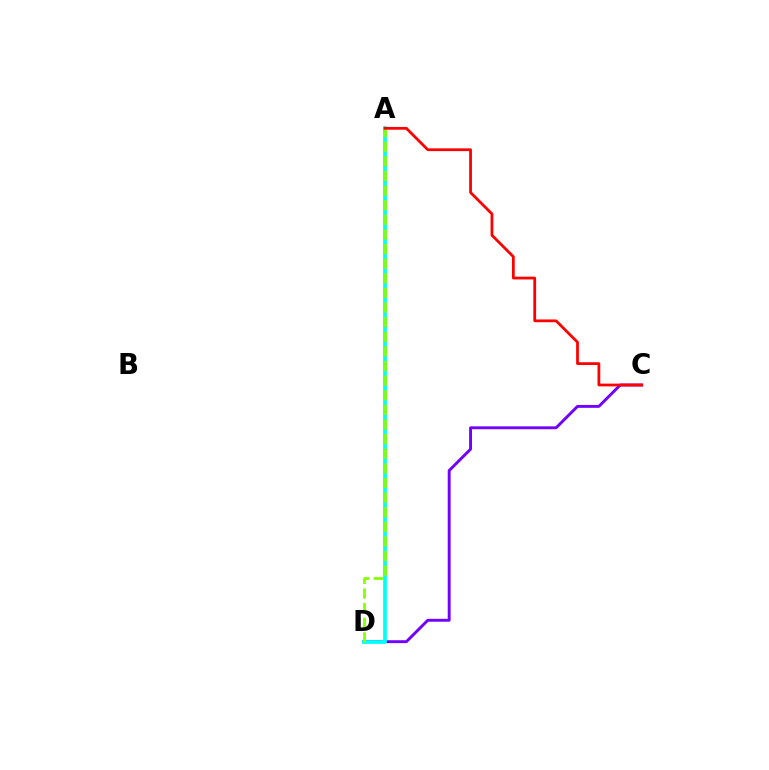{('C', 'D'): [{'color': '#7200ff', 'line_style': 'solid', 'thickness': 2.09}], ('A', 'D'): [{'color': '#00fff6', 'line_style': 'solid', 'thickness': 2.66}, {'color': '#84ff00', 'line_style': 'dashed', 'thickness': 1.99}], ('A', 'C'): [{'color': '#ff0000', 'line_style': 'solid', 'thickness': 1.99}]}